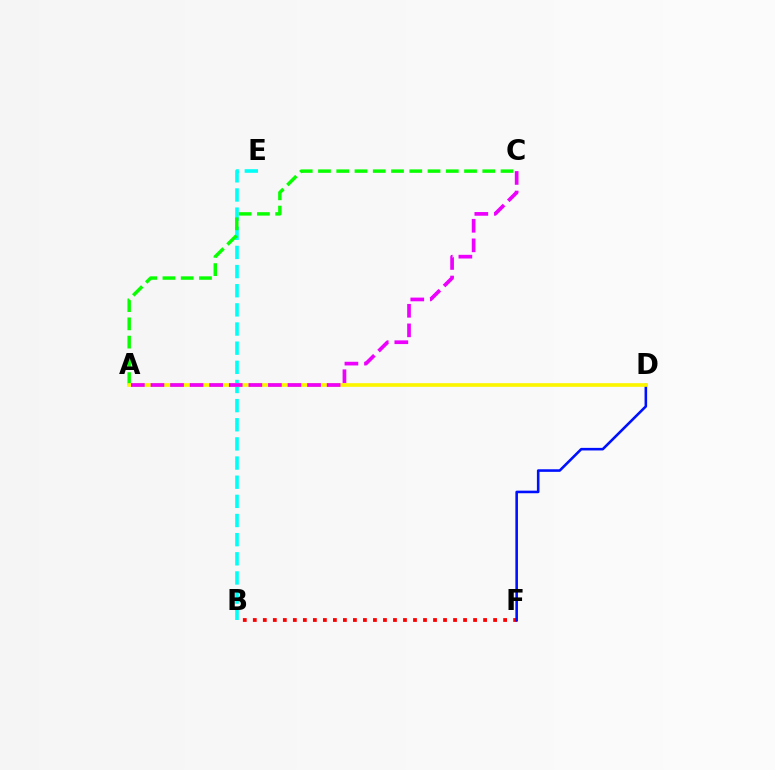{('B', 'E'): [{'color': '#00fff6', 'line_style': 'dashed', 'thickness': 2.6}], ('B', 'F'): [{'color': '#ff0000', 'line_style': 'dotted', 'thickness': 2.72}], ('A', 'C'): [{'color': '#08ff00', 'line_style': 'dashed', 'thickness': 2.48}, {'color': '#ee00ff', 'line_style': 'dashed', 'thickness': 2.66}], ('D', 'F'): [{'color': '#0010ff', 'line_style': 'solid', 'thickness': 1.86}], ('A', 'D'): [{'color': '#fcf500', 'line_style': 'solid', 'thickness': 2.64}]}